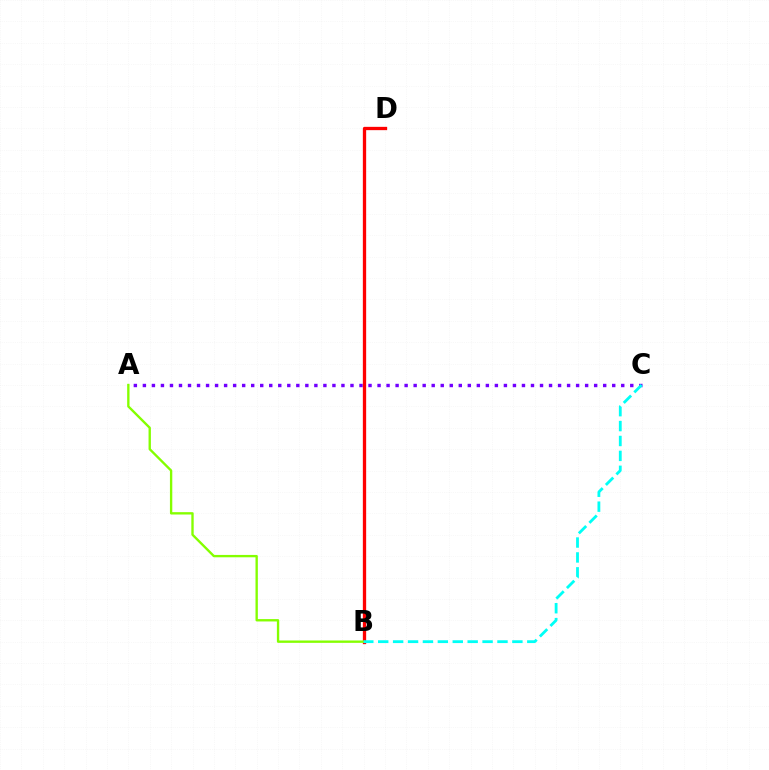{('A', 'C'): [{'color': '#7200ff', 'line_style': 'dotted', 'thickness': 2.45}], ('B', 'D'): [{'color': '#ff0000', 'line_style': 'solid', 'thickness': 2.38}], ('A', 'B'): [{'color': '#84ff00', 'line_style': 'solid', 'thickness': 1.7}], ('B', 'C'): [{'color': '#00fff6', 'line_style': 'dashed', 'thickness': 2.03}]}